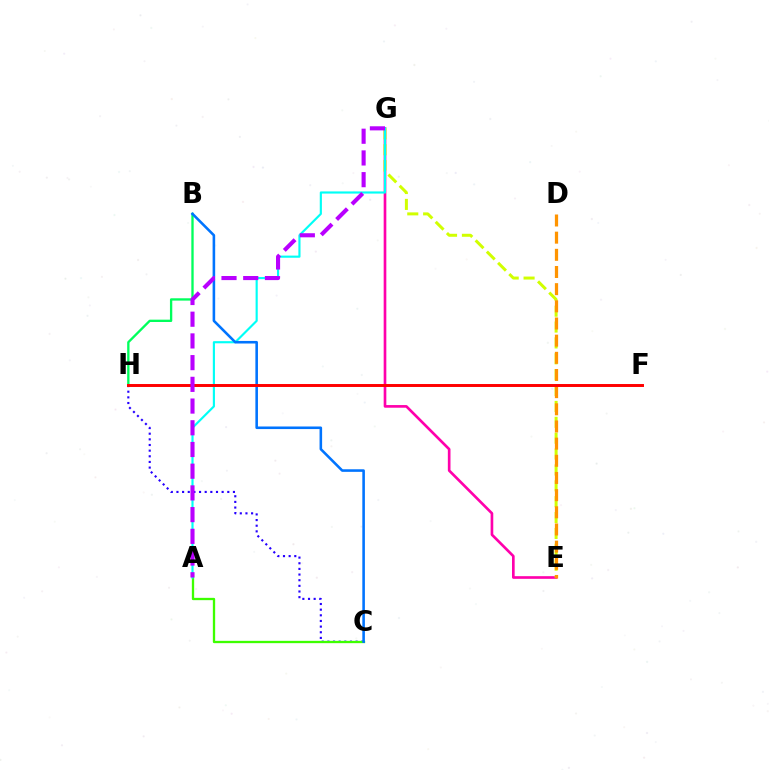{('E', 'G'): [{'color': '#ff00ac', 'line_style': 'solid', 'thickness': 1.91}, {'color': '#d1ff00', 'line_style': 'dashed', 'thickness': 2.16}], ('C', 'H'): [{'color': '#2500ff', 'line_style': 'dotted', 'thickness': 1.53}], ('B', 'H'): [{'color': '#00ff5c', 'line_style': 'solid', 'thickness': 1.68}], ('A', 'C'): [{'color': '#3dff00', 'line_style': 'solid', 'thickness': 1.67}], ('A', 'G'): [{'color': '#00fff6', 'line_style': 'solid', 'thickness': 1.55}, {'color': '#b900ff', 'line_style': 'dashed', 'thickness': 2.95}], ('B', 'C'): [{'color': '#0074ff', 'line_style': 'solid', 'thickness': 1.86}], ('D', 'E'): [{'color': '#ff9400', 'line_style': 'dashed', 'thickness': 2.33}], ('F', 'H'): [{'color': '#ff0000', 'line_style': 'solid', 'thickness': 2.13}]}